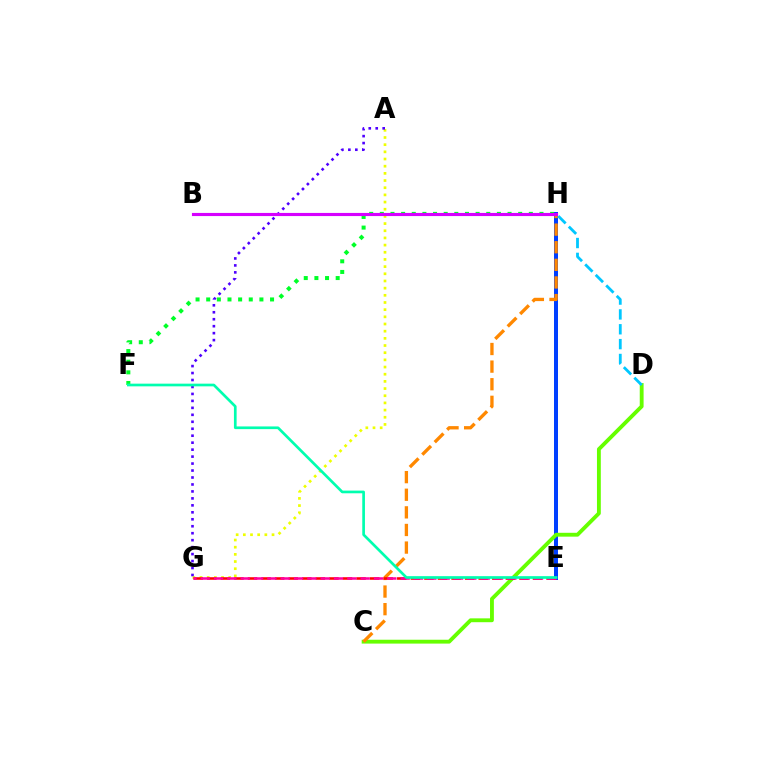{('F', 'H'): [{'color': '#00ff27', 'line_style': 'dotted', 'thickness': 2.89}], ('A', 'G'): [{'color': '#eeff00', 'line_style': 'dotted', 'thickness': 1.95}, {'color': '#4f00ff', 'line_style': 'dotted', 'thickness': 1.89}], ('E', 'H'): [{'color': '#003fff', 'line_style': 'solid', 'thickness': 2.88}], ('C', 'D'): [{'color': '#66ff00', 'line_style': 'solid', 'thickness': 2.78}], ('C', 'H'): [{'color': '#ff8800', 'line_style': 'dashed', 'thickness': 2.39}], ('D', 'H'): [{'color': '#00c7ff', 'line_style': 'dashed', 'thickness': 2.02}], ('E', 'G'): [{'color': '#ff0000', 'line_style': 'dashed', 'thickness': 1.84}, {'color': '#ff00a0', 'line_style': 'dashed', 'thickness': 1.81}], ('B', 'H'): [{'color': '#d600ff', 'line_style': 'solid', 'thickness': 2.26}], ('E', 'F'): [{'color': '#00ffaf', 'line_style': 'solid', 'thickness': 1.93}]}